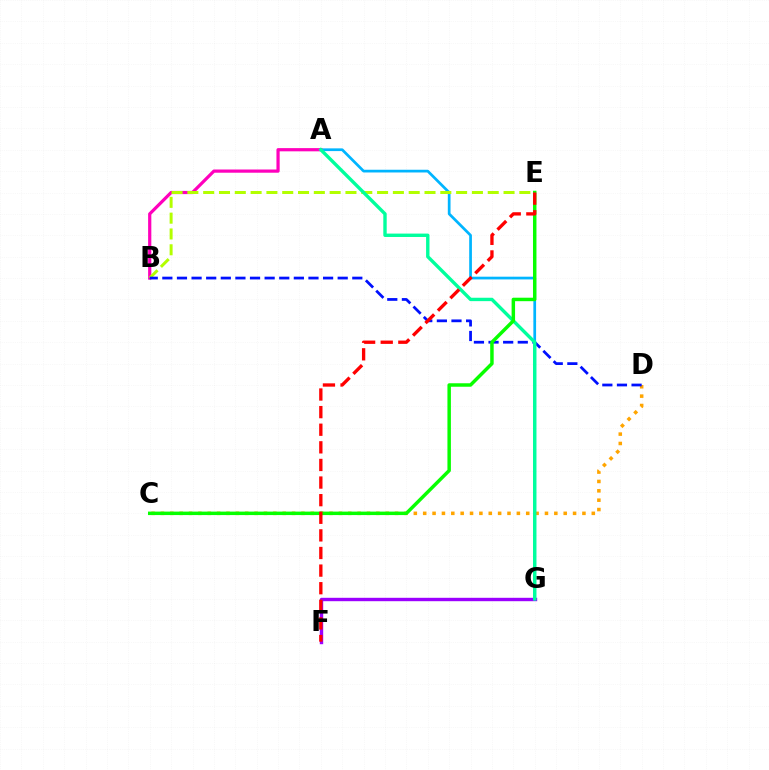{('C', 'D'): [{'color': '#ffa500', 'line_style': 'dotted', 'thickness': 2.54}], ('F', 'G'): [{'color': '#9b00ff', 'line_style': 'solid', 'thickness': 2.45}], ('A', 'G'): [{'color': '#00b5ff', 'line_style': 'solid', 'thickness': 1.96}, {'color': '#00ff9d', 'line_style': 'solid', 'thickness': 2.44}], ('A', 'B'): [{'color': '#ff00bd', 'line_style': 'solid', 'thickness': 2.31}], ('B', 'E'): [{'color': '#b3ff00', 'line_style': 'dashed', 'thickness': 2.15}], ('B', 'D'): [{'color': '#0010ff', 'line_style': 'dashed', 'thickness': 1.99}], ('C', 'E'): [{'color': '#08ff00', 'line_style': 'solid', 'thickness': 2.5}], ('E', 'F'): [{'color': '#ff0000', 'line_style': 'dashed', 'thickness': 2.39}]}